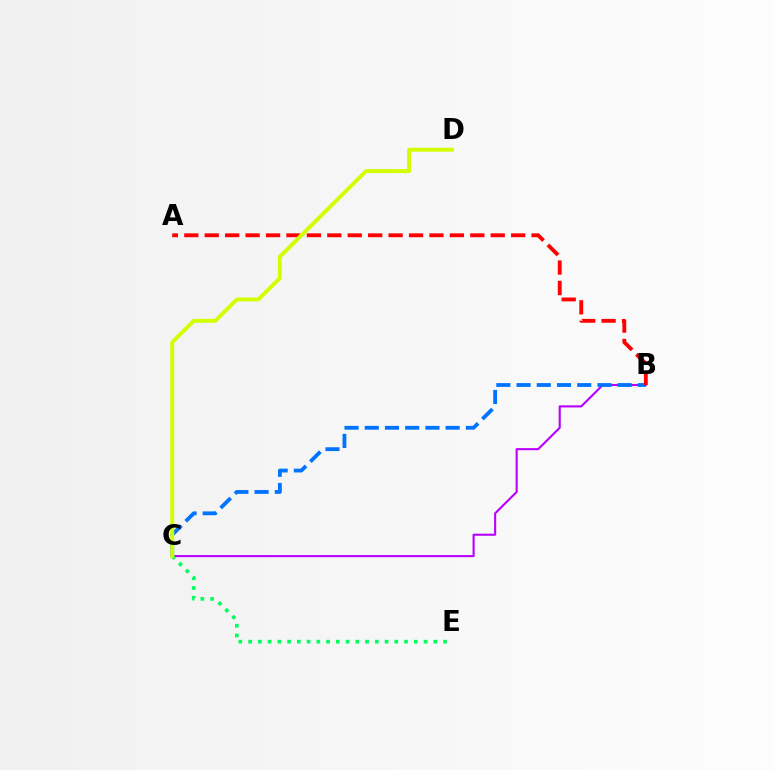{('B', 'C'): [{'color': '#b900ff', 'line_style': 'solid', 'thickness': 1.52}, {'color': '#0074ff', 'line_style': 'dashed', 'thickness': 2.75}], ('A', 'B'): [{'color': '#ff0000', 'line_style': 'dashed', 'thickness': 2.77}], ('C', 'E'): [{'color': '#00ff5c', 'line_style': 'dotted', 'thickness': 2.65}], ('C', 'D'): [{'color': '#d1ff00', 'line_style': 'solid', 'thickness': 2.81}]}